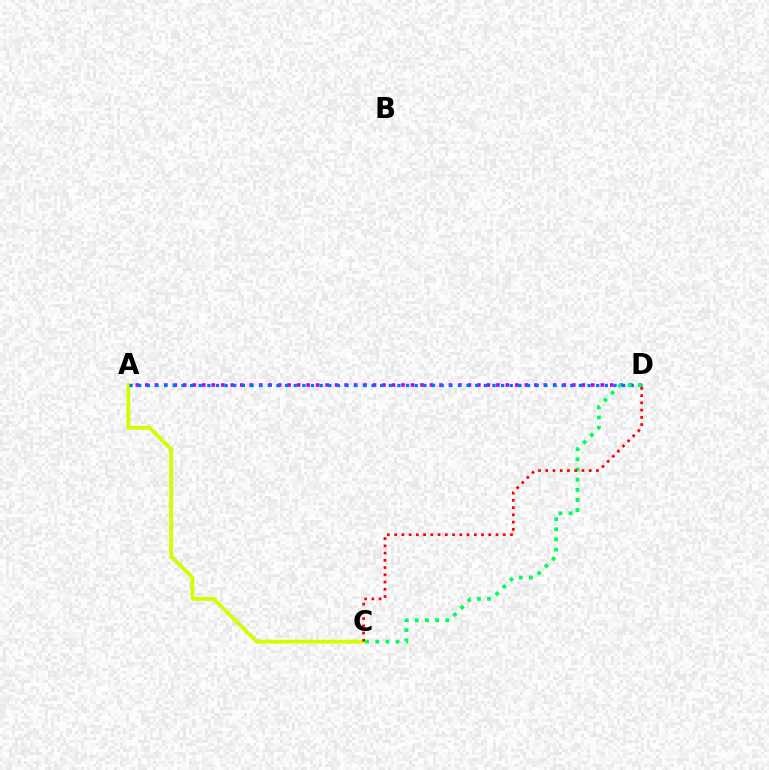{('A', 'D'): [{'color': '#b900ff', 'line_style': 'dotted', 'thickness': 2.58}, {'color': '#0074ff', 'line_style': 'dotted', 'thickness': 2.35}], ('A', 'C'): [{'color': '#d1ff00', 'line_style': 'solid', 'thickness': 2.73}], ('C', 'D'): [{'color': '#00ff5c', 'line_style': 'dotted', 'thickness': 2.76}, {'color': '#ff0000', 'line_style': 'dotted', 'thickness': 1.97}]}